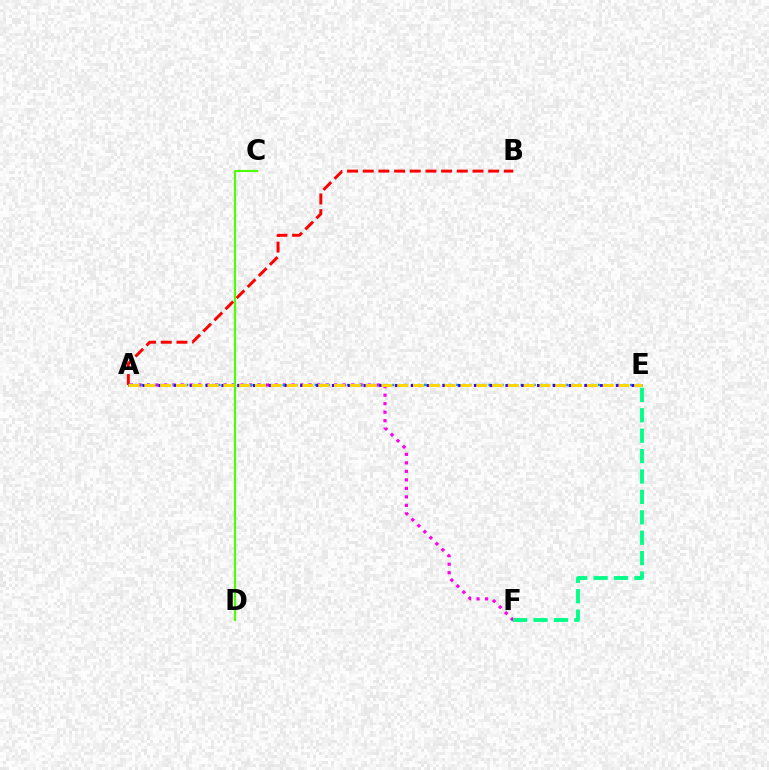{('A', 'B'): [{'color': '#ff0000', 'line_style': 'dashed', 'thickness': 2.13}], ('A', 'F'): [{'color': '#ff00ed', 'line_style': 'dotted', 'thickness': 2.31}], ('E', 'F'): [{'color': '#00ff86', 'line_style': 'dashed', 'thickness': 2.77}], ('A', 'E'): [{'color': '#009eff', 'line_style': 'dotted', 'thickness': 1.75}, {'color': '#3700ff', 'line_style': 'dotted', 'thickness': 2.14}, {'color': '#ffd500', 'line_style': 'dashed', 'thickness': 2.15}], ('C', 'D'): [{'color': '#4fff00', 'line_style': 'solid', 'thickness': 1.54}]}